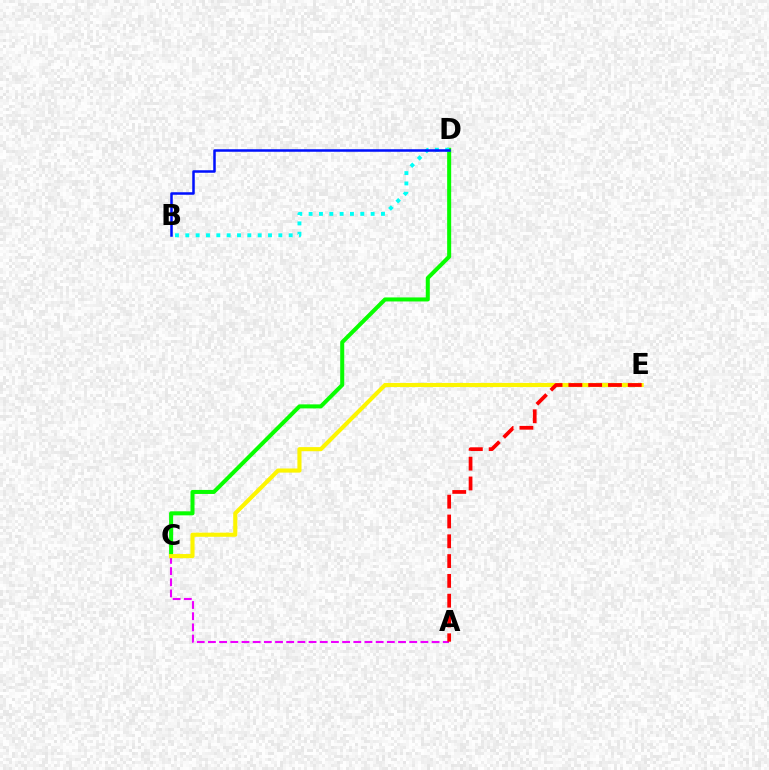{('C', 'D'): [{'color': '#08ff00', 'line_style': 'solid', 'thickness': 2.9}], ('B', 'D'): [{'color': '#00fff6', 'line_style': 'dotted', 'thickness': 2.81}, {'color': '#0010ff', 'line_style': 'solid', 'thickness': 1.81}], ('A', 'C'): [{'color': '#ee00ff', 'line_style': 'dashed', 'thickness': 1.52}], ('C', 'E'): [{'color': '#fcf500', 'line_style': 'solid', 'thickness': 2.96}], ('A', 'E'): [{'color': '#ff0000', 'line_style': 'dashed', 'thickness': 2.69}]}